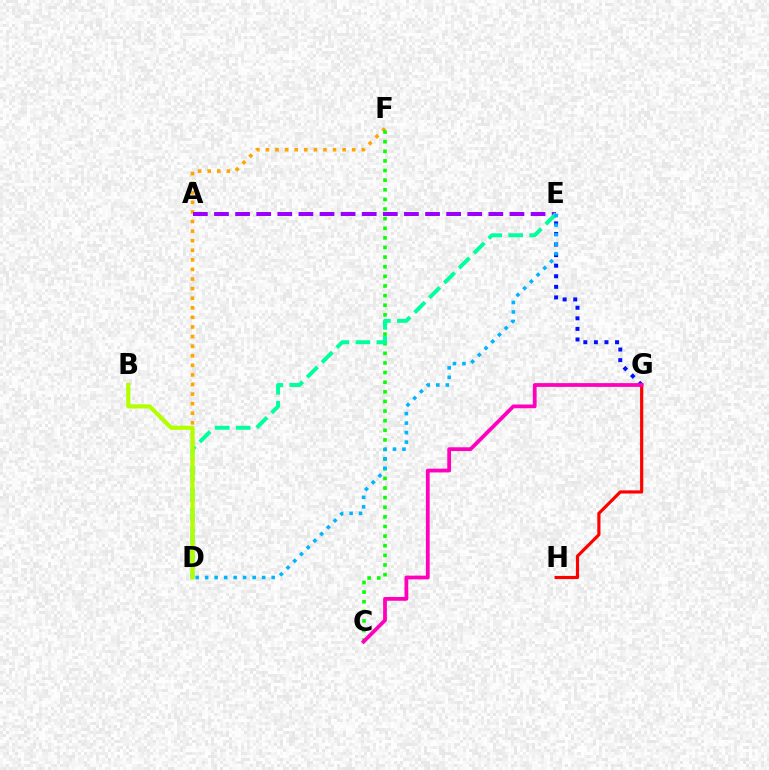{('D', 'F'): [{'color': '#ffa500', 'line_style': 'dotted', 'thickness': 2.6}], ('C', 'F'): [{'color': '#08ff00', 'line_style': 'dotted', 'thickness': 2.61}], ('G', 'H'): [{'color': '#ff0000', 'line_style': 'solid', 'thickness': 2.29}], ('E', 'G'): [{'color': '#0010ff', 'line_style': 'dotted', 'thickness': 2.87}], ('A', 'E'): [{'color': '#9b00ff', 'line_style': 'dashed', 'thickness': 2.87}], ('D', 'E'): [{'color': '#00ff9d', 'line_style': 'dashed', 'thickness': 2.85}, {'color': '#00b5ff', 'line_style': 'dotted', 'thickness': 2.58}], ('B', 'D'): [{'color': '#b3ff00', 'line_style': 'solid', 'thickness': 2.99}], ('C', 'G'): [{'color': '#ff00bd', 'line_style': 'solid', 'thickness': 2.71}]}